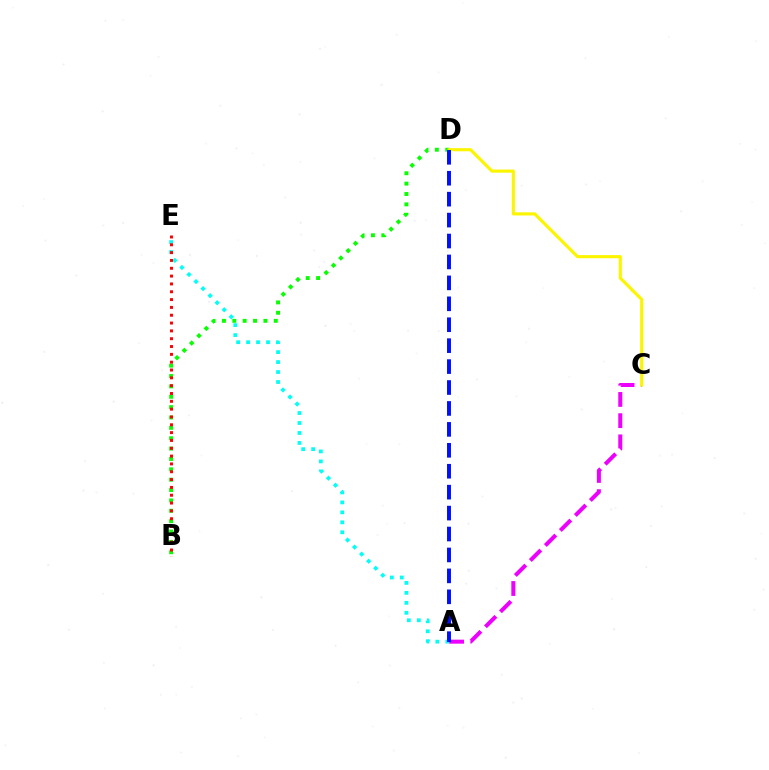{('A', 'C'): [{'color': '#ee00ff', 'line_style': 'dashed', 'thickness': 2.88}], ('B', 'D'): [{'color': '#08ff00', 'line_style': 'dotted', 'thickness': 2.82}], ('C', 'D'): [{'color': '#fcf500', 'line_style': 'solid', 'thickness': 2.25}], ('A', 'E'): [{'color': '#00fff6', 'line_style': 'dotted', 'thickness': 2.71}], ('A', 'D'): [{'color': '#0010ff', 'line_style': 'dashed', 'thickness': 2.84}], ('B', 'E'): [{'color': '#ff0000', 'line_style': 'dotted', 'thickness': 2.13}]}